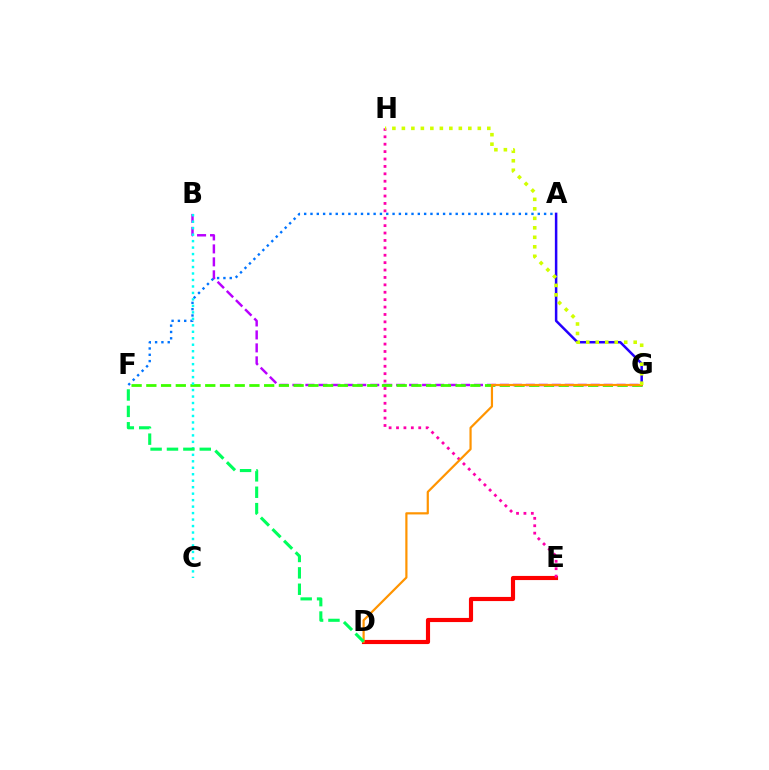{('A', 'G'): [{'color': '#2500ff', 'line_style': 'solid', 'thickness': 1.8}], ('B', 'G'): [{'color': '#b900ff', 'line_style': 'dashed', 'thickness': 1.76}], ('F', 'G'): [{'color': '#3dff00', 'line_style': 'dashed', 'thickness': 2.0}], ('A', 'F'): [{'color': '#0074ff', 'line_style': 'dotted', 'thickness': 1.72}], ('D', 'E'): [{'color': '#ff0000', 'line_style': 'solid', 'thickness': 2.98}], ('E', 'H'): [{'color': '#ff00ac', 'line_style': 'dotted', 'thickness': 2.01}], ('B', 'C'): [{'color': '#00fff6', 'line_style': 'dotted', 'thickness': 1.76}], ('D', 'G'): [{'color': '#ff9400', 'line_style': 'solid', 'thickness': 1.59}], ('D', 'F'): [{'color': '#00ff5c', 'line_style': 'dashed', 'thickness': 2.23}], ('G', 'H'): [{'color': '#d1ff00', 'line_style': 'dotted', 'thickness': 2.58}]}